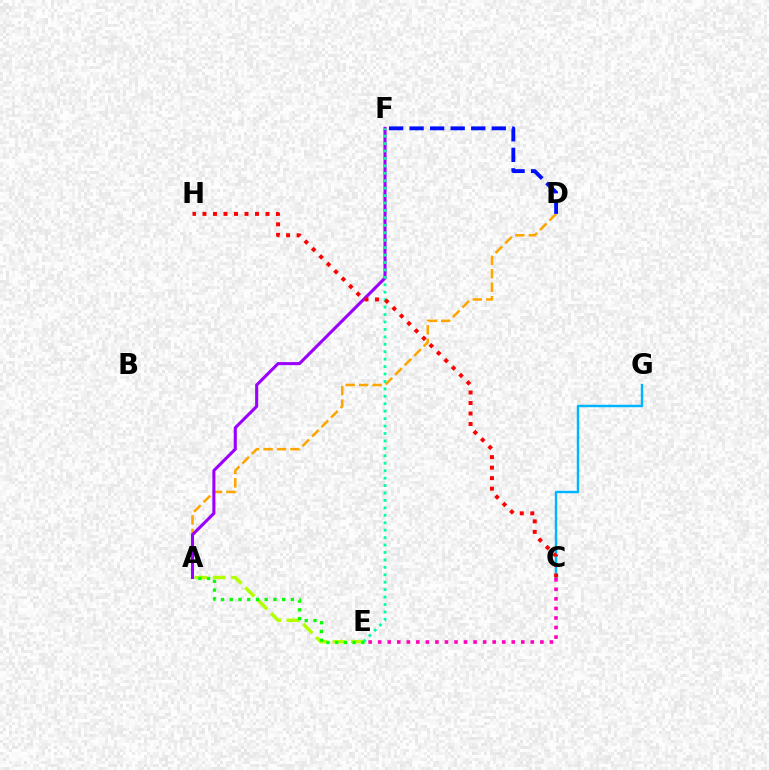{('C', 'G'): [{'color': '#00b5ff', 'line_style': 'solid', 'thickness': 1.74}], ('A', 'E'): [{'color': '#b3ff00', 'line_style': 'dashed', 'thickness': 2.49}, {'color': '#08ff00', 'line_style': 'dotted', 'thickness': 2.37}], ('A', 'D'): [{'color': '#ffa500', 'line_style': 'dashed', 'thickness': 1.83}], ('C', 'E'): [{'color': '#ff00bd', 'line_style': 'dotted', 'thickness': 2.59}], ('A', 'F'): [{'color': '#9b00ff', 'line_style': 'solid', 'thickness': 2.21}], ('E', 'F'): [{'color': '#00ff9d', 'line_style': 'dotted', 'thickness': 2.02}], ('C', 'H'): [{'color': '#ff0000', 'line_style': 'dotted', 'thickness': 2.85}], ('D', 'F'): [{'color': '#0010ff', 'line_style': 'dashed', 'thickness': 2.79}]}